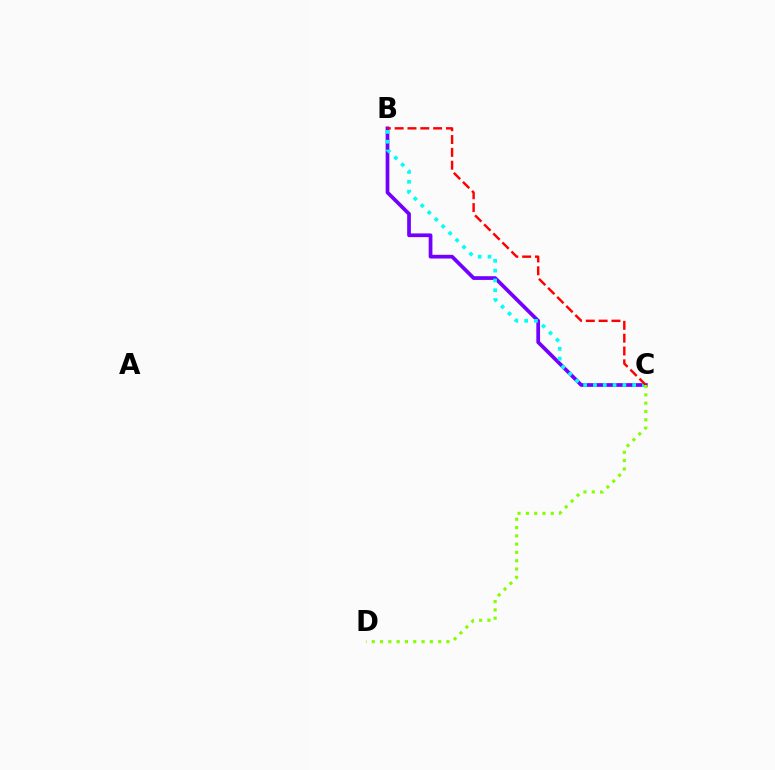{('B', 'C'): [{'color': '#7200ff', 'line_style': 'solid', 'thickness': 2.68}, {'color': '#00fff6', 'line_style': 'dotted', 'thickness': 2.66}, {'color': '#ff0000', 'line_style': 'dashed', 'thickness': 1.74}], ('C', 'D'): [{'color': '#84ff00', 'line_style': 'dotted', 'thickness': 2.26}]}